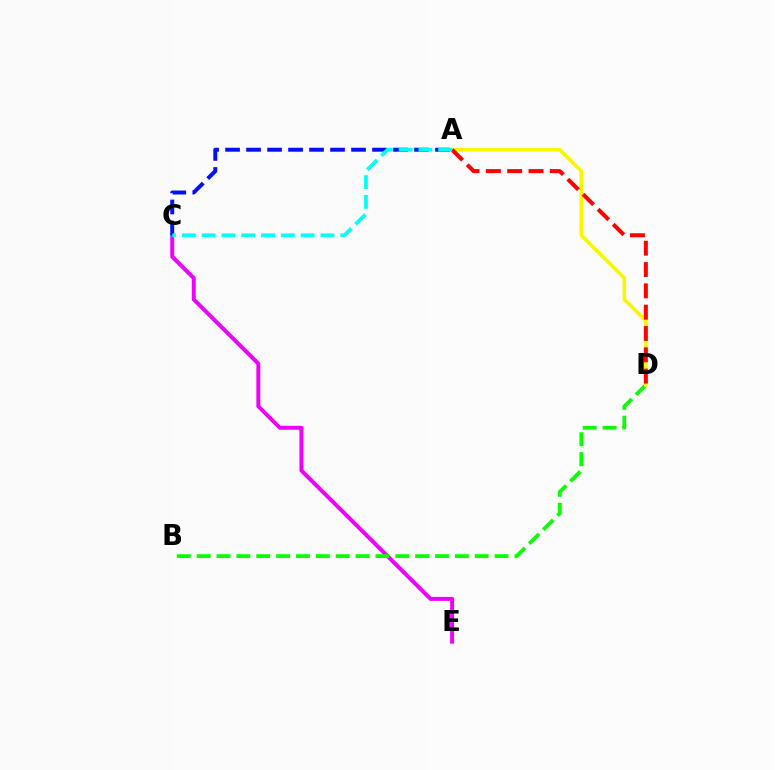{('C', 'E'): [{'color': '#ee00ff', 'line_style': 'solid', 'thickness': 2.84}], ('A', 'C'): [{'color': '#0010ff', 'line_style': 'dashed', 'thickness': 2.85}, {'color': '#00fff6', 'line_style': 'dashed', 'thickness': 2.69}], ('B', 'D'): [{'color': '#08ff00', 'line_style': 'dashed', 'thickness': 2.7}], ('A', 'D'): [{'color': '#fcf500', 'line_style': 'solid', 'thickness': 2.58}, {'color': '#ff0000', 'line_style': 'dashed', 'thickness': 2.9}]}